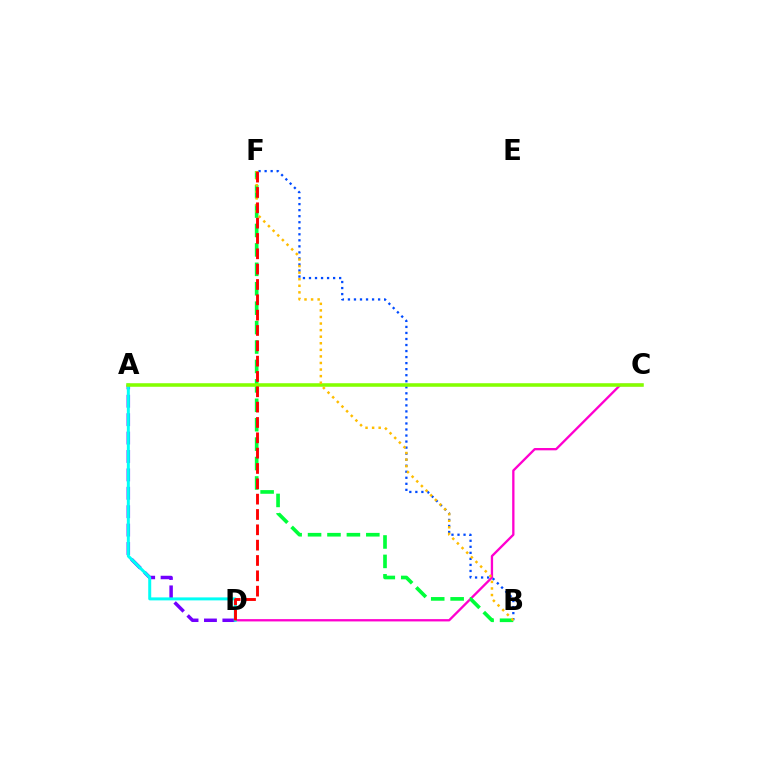{('C', 'D'): [{'color': '#ff00cf', 'line_style': 'solid', 'thickness': 1.66}], ('A', 'D'): [{'color': '#7200ff', 'line_style': 'dashed', 'thickness': 2.5}, {'color': '#00fff6', 'line_style': 'solid', 'thickness': 2.15}], ('B', 'F'): [{'color': '#004bff', 'line_style': 'dotted', 'thickness': 1.64}, {'color': '#00ff39', 'line_style': 'dashed', 'thickness': 2.64}, {'color': '#ffbd00', 'line_style': 'dotted', 'thickness': 1.79}], ('A', 'C'): [{'color': '#84ff00', 'line_style': 'solid', 'thickness': 2.56}], ('D', 'F'): [{'color': '#ff0000', 'line_style': 'dashed', 'thickness': 2.08}]}